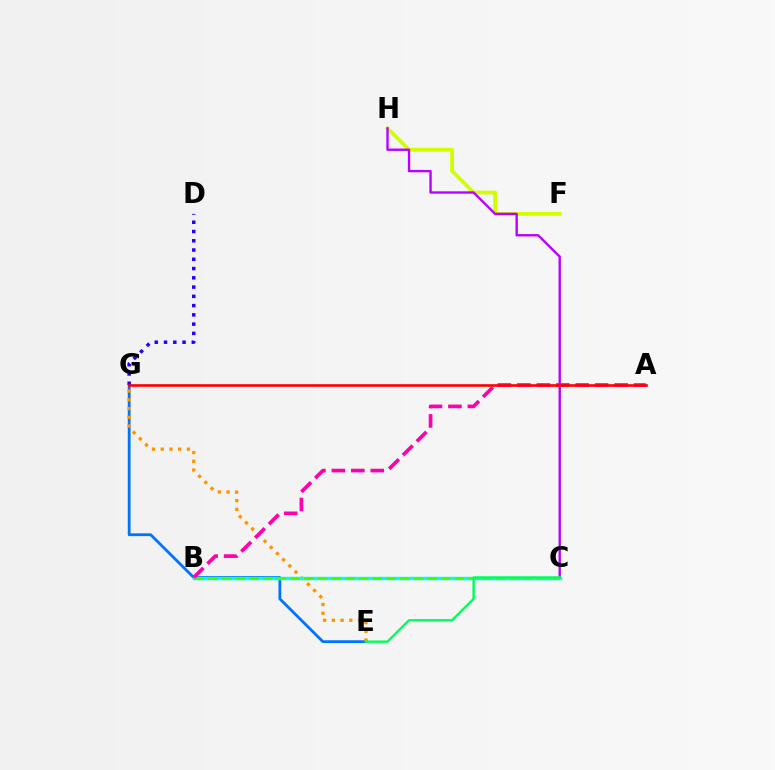{('F', 'H'): [{'color': '#d1ff00', 'line_style': 'solid', 'thickness': 2.73}], ('E', 'G'): [{'color': '#0074ff', 'line_style': 'solid', 'thickness': 2.02}, {'color': '#ff9400', 'line_style': 'dotted', 'thickness': 2.37}], ('C', 'H'): [{'color': '#b900ff', 'line_style': 'solid', 'thickness': 1.71}], ('D', 'G'): [{'color': '#2500ff', 'line_style': 'dotted', 'thickness': 2.52}], ('B', 'C'): [{'color': '#00fff6', 'line_style': 'solid', 'thickness': 2.46}, {'color': '#3dff00', 'line_style': 'dashed', 'thickness': 1.86}], ('C', 'E'): [{'color': '#00ff5c', 'line_style': 'solid', 'thickness': 1.73}], ('A', 'B'): [{'color': '#ff00ac', 'line_style': 'dashed', 'thickness': 2.64}], ('A', 'G'): [{'color': '#ff0000', 'line_style': 'solid', 'thickness': 1.89}]}